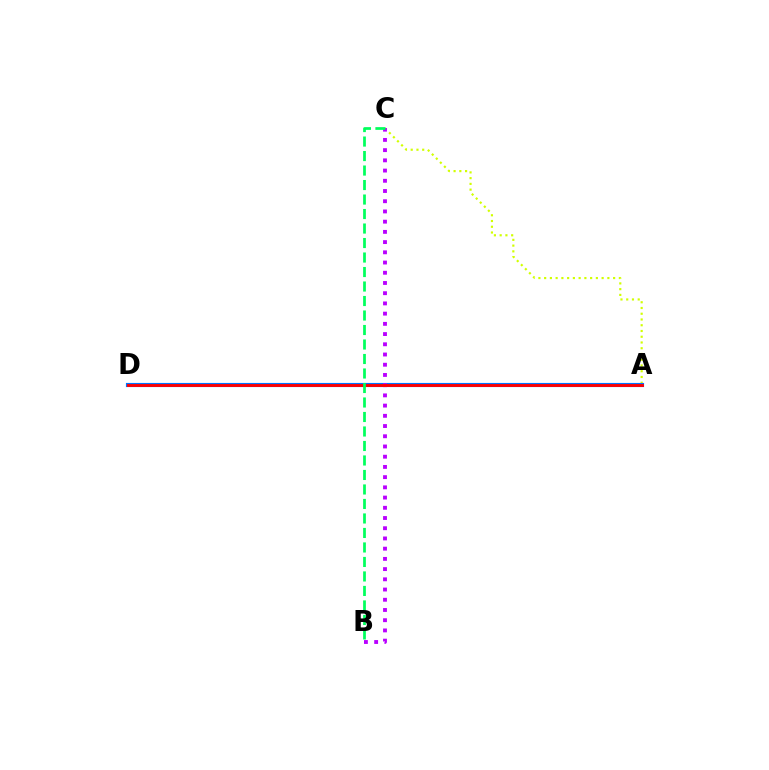{('A', 'C'): [{'color': '#d1ff00', 'line_style': 'dotted', 'thickness': 1.56}], ('A', 'D'): [{'color': '#0074ff', 'line_style': 'solid', 'thickness': 2.98}, {'color': '#ff0000', 'line_style': 'solid', 'thickness': 2.07}], ('B', 'C'): [{'color': '#b900ff', 'line_style': 'dotted', 'thickness': 2.78}, {'color': '#00ff5c', 'line_style': 'dashed', 'thickness': 1.97}]}